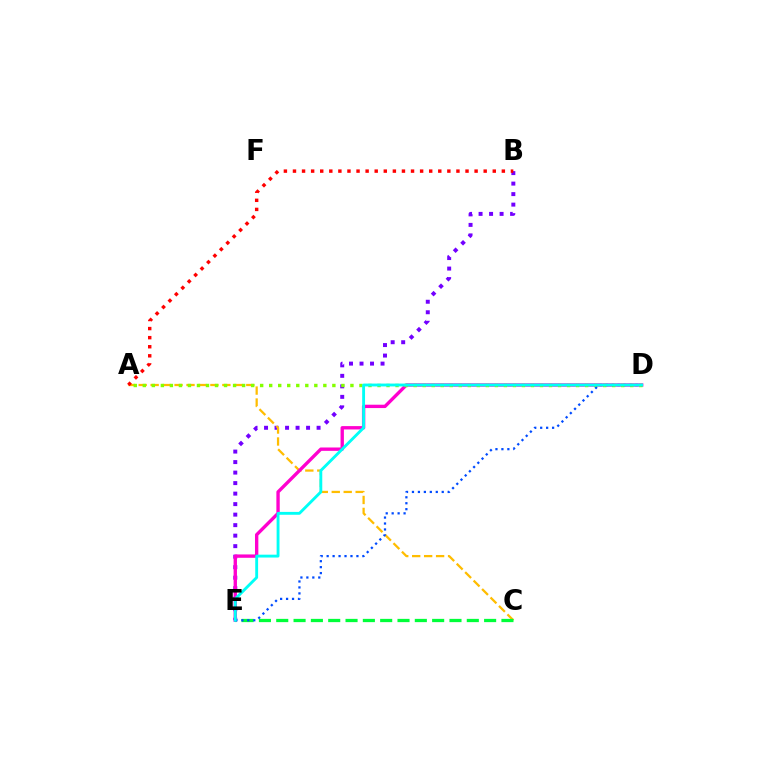{('B', 'E'): [{'color': '#7200ff', 'line_style': 'dotted', 'thickness': 2.86}], ('A', 'C'): [{'color': '#ffbd00', 'line_style': 'dashed', 'thickness': 1.62}], ('D', 'E'): [{'color': '#ff00cf', 'line_style': 'solid', 'thickness': 2.42}, {'color': '#004bff', 'line_style': 'dotted', 'thickness': 1.62}, {'color': '#00fff6', 'line_style': 'solid', 'thickness': 2.06}], ('A', 'D'): [{'color': '#84ff00', 'line_style': 'dotted', 'thickness': 2.45}], ('A', 'B'): [{'color': '#ff0000', 'line_style': 'dotted', 'thickness': 2.47}], ('C', 'E'): [{'color': '#00ff39', 'line_style': 'dashed', 'thickness': 2.35}]}